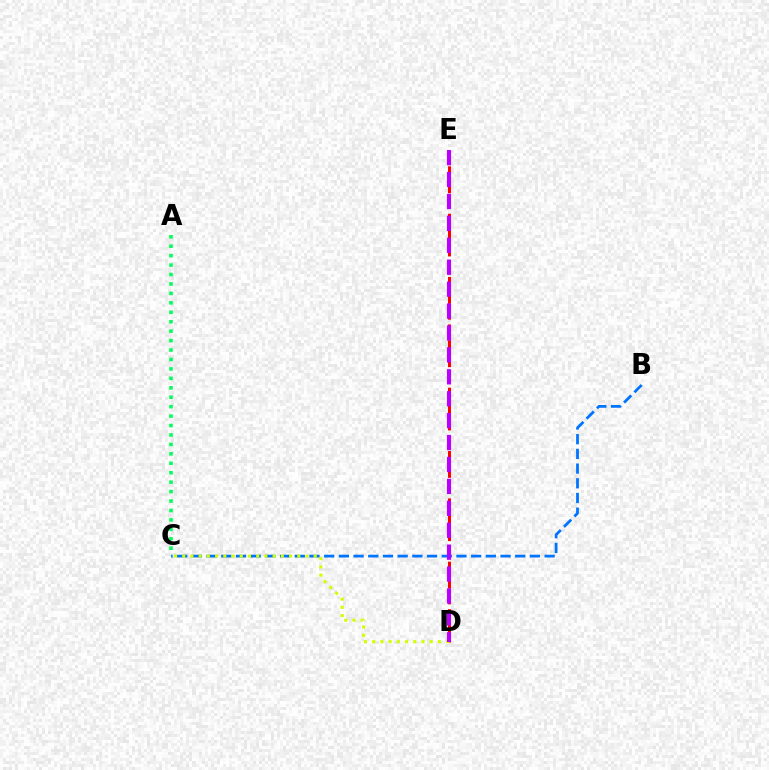{('B', 'C'): [{'color': '#0074ff', 'line_style': 'dashed', 'thickness': 2.0}], ('A', 'C'): [{'color': '#00ff5c', 'line_style': 'dotted', 'thickness': 2.56}], ('D', 'E'): [{'color': '#ff0000', 'line_style': 'dashed', 'thickness': 2.15}, {'color': '#b900ff', 'line_style': 'dashed', 'thickness': 2.98}], ('C', 'D'): [{'color': '#d1ff00', 'line_style': 'dotted', 'thickness': 2.23}]}